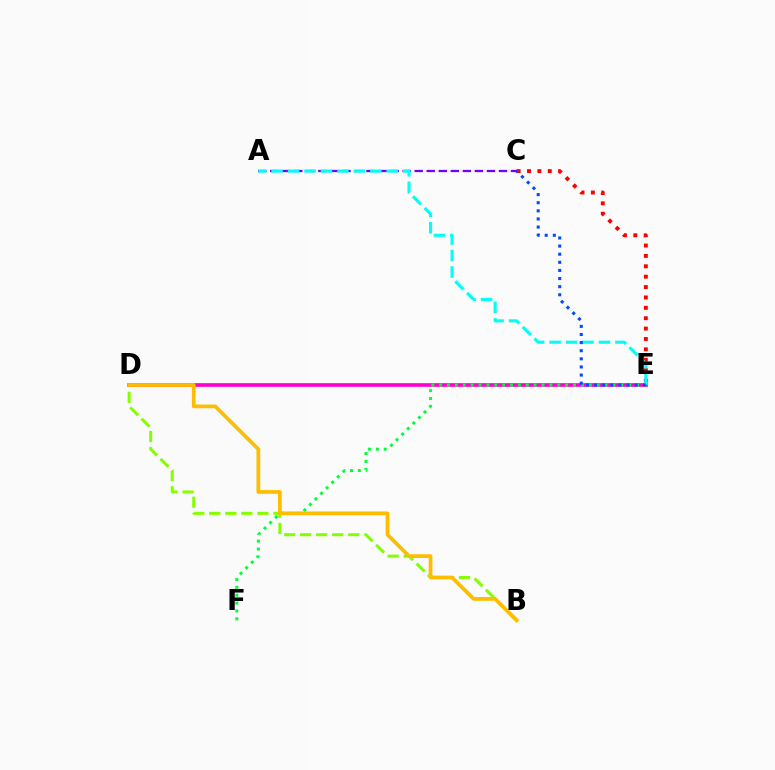{('B', 'D'): [{'color': '#84ff00', 'line_style': 'dashed', 'thickness': 2.18}, {'color': '#ffbd00', 'line_style': 'solid', 'thickness': 2.69}], ('C', 'E'): [{'color': '#ff0000', 'line_style': 'dotted', 'thickness': 2.82}, {'color': '#004bff', 'line_style': 'dotted', 'thickness': 2.2}], ('D', 'E'): [{'color': '#ff00cf', 'line_style': 'solid', 'thickness': 2.64}], ('A', 'C'): [{'color': '#7200ff', 'line_style': 'dashed', 'thickness': 1.64}], ('A', 'E'): [{'color': '#00fff6', 'line_style': 'dashed', 'thickness': 2.24}], ('E', 'F'): [{'color': '#00ff39', 'line_style': 'dotted', 'thickness': 2.14}]}